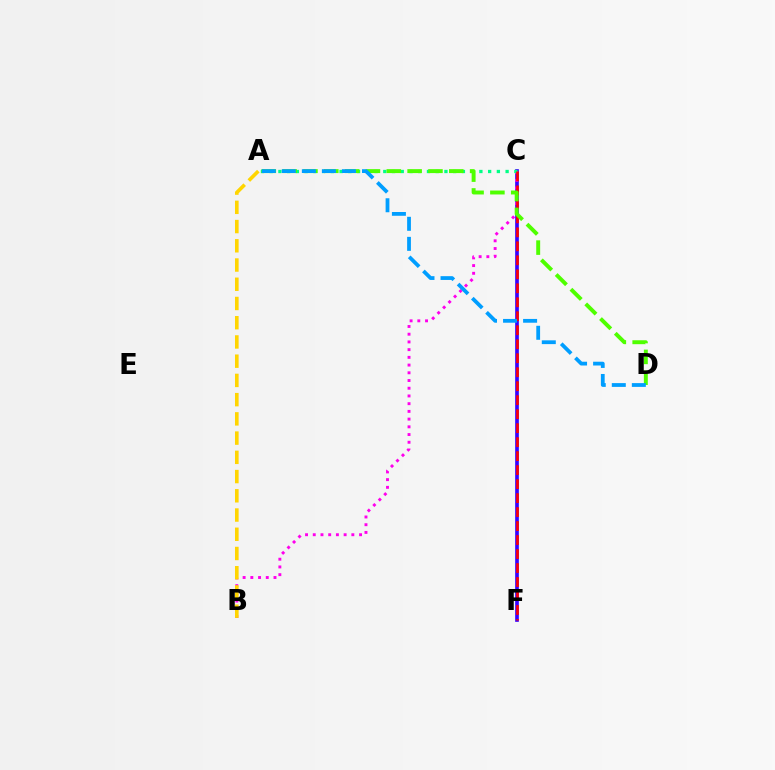{('C', 'F'): [{'color': '#3700ff', 'line_style': 'solid', 'thickness': 2.64}, {'color': '#ff0000', 'line_style': 'dashed', 'thickness': 1.9}], ('B', 'C'): [{'color': '#ff00ed', 'line_style': 'dotted', 'thickness': 2.1}], ('A', 'B'): [{'color': '#ffd500', 'line_style': 'dashed', 'thickness': 2.61}], ('A', 'C'): [{'color': '#00ff86', 'line_style': 'dotted', 'thickness': 2.37}], ('A', 'D'): [{'color': '#4fff00', 'line_style': 'dashed', 'thickness': 2.83}, {'color': '#009eff', 'line_style': 'dashed', 'thickness': 2.72}]}